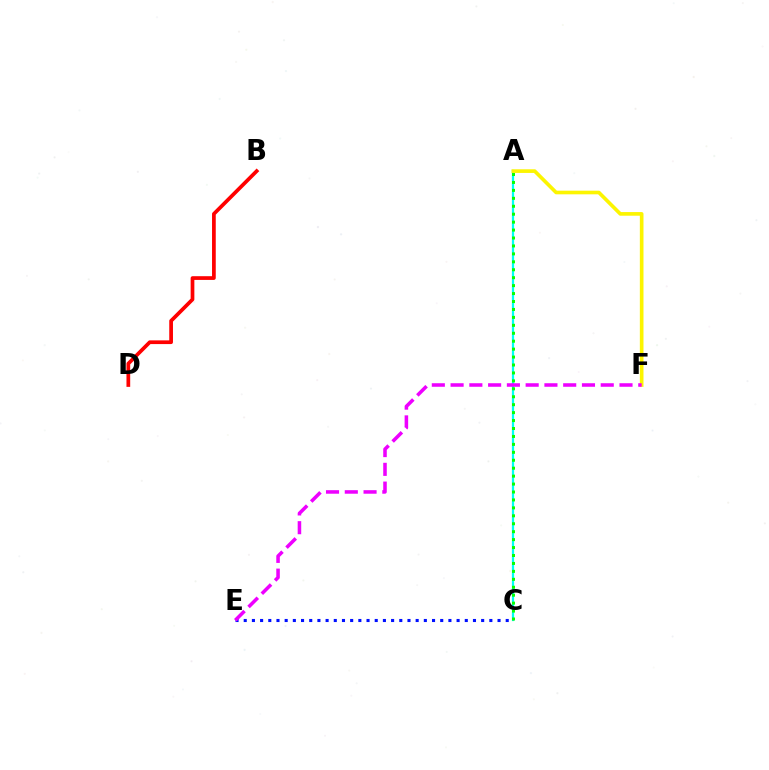{('A', 'C'): [{'color': '#00fff6', 'line_style': 'solid', 'thickness': 1.61}, {'color': '#08ff00', 'line_style': 'dotted', 'thickness': 2.16}], ('A', 'F'): [{'color': '#fcf500', 'line_style': 'solid', 'thickness': 2.62}], ('C', 'E'): [{'color': '#0010ff', 'line_style': 'dotted', 'thickness': 2.22}], ('B', 'D'): [{'color': '#ff0000', 'line_style': 'solid', 'thickness': 2.68}], ('E', 'F'): [{'color': '#ee00ff', 'line_style': 'dashed', 'thickness': 2.55}]}